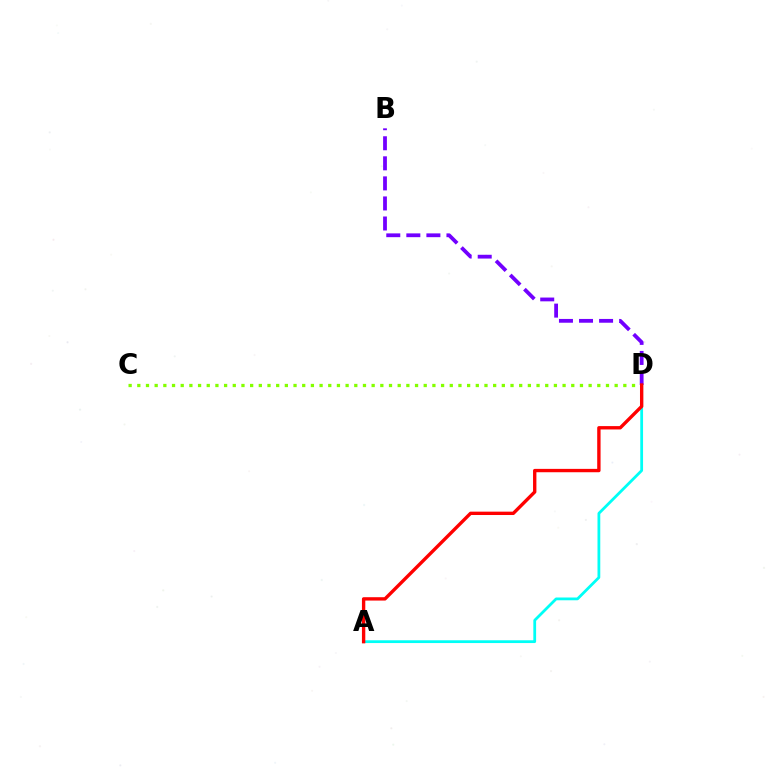{('A', 'D'): [{'color': '#00fff6', 'line_style': 'solid', 'thickness': 2.0}, {'color': '#ff0000', 'line_style': 'solid', 'thickness': 2.42}], ('C', 'D'): [{'color': '#84ff00', 'line_style': 'dotted', 'thickness': 2.36}], ('B', 'D'): [{'color': '#7200ff', 'line_style': 'dashed', 'thickness': 2.72}]}